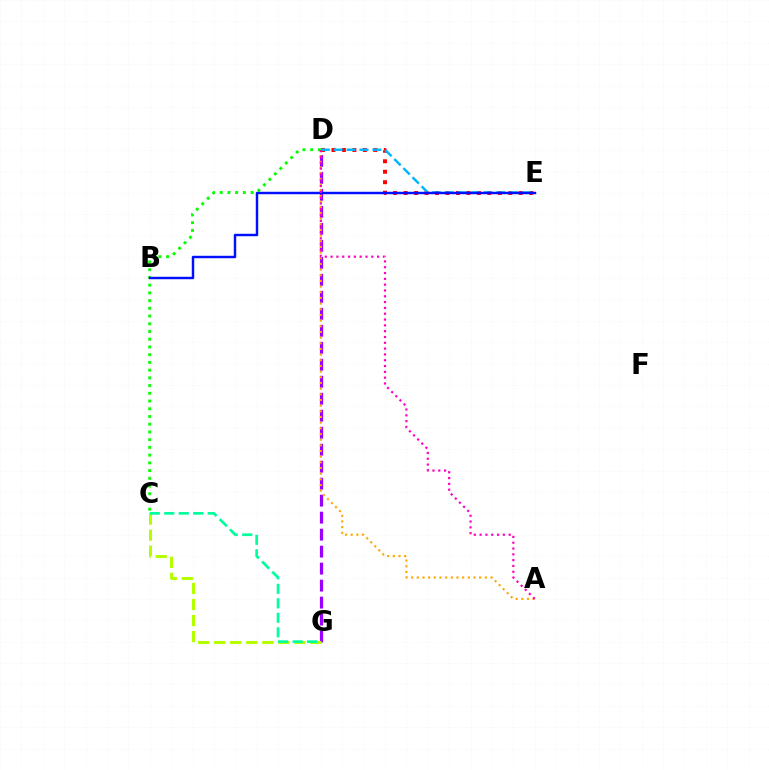{('D', 'E'): [{'color': '#ff0000', 'line_style': 'dotted', 'thickness': 2.84}, {'color': '#00b5ff', 'line_style': 'dashed', 'thickness': 1.75}], ('D', 'G'): [{'color': '#9b00ff', 'line_style': 'dashed', 'thickness': 2.31}], ('A', 'D'): [{'color': '#ffa500', 'line_style': 'dotted', 'thickness': 1.54}, {'color': '#ff00bd', 'line_style': 'dotted', 'thickness': 1.58}], ('C', 'D'): [{'color': '#08ff00', 'line_style': 'dotted', 'thickness': 2.1}], ('B', 'E'): [{'color': '#0010ff', 'line_style': 'solid', 'thickness': 1.76}], ('C', 'G'): [{'color': '#b3ff00', 'line_style': 'dashed', 'thickness': 2.18}, {'color': '#00ff9d', 'line_style': 'dashed', 'thickness': 1.97}]}